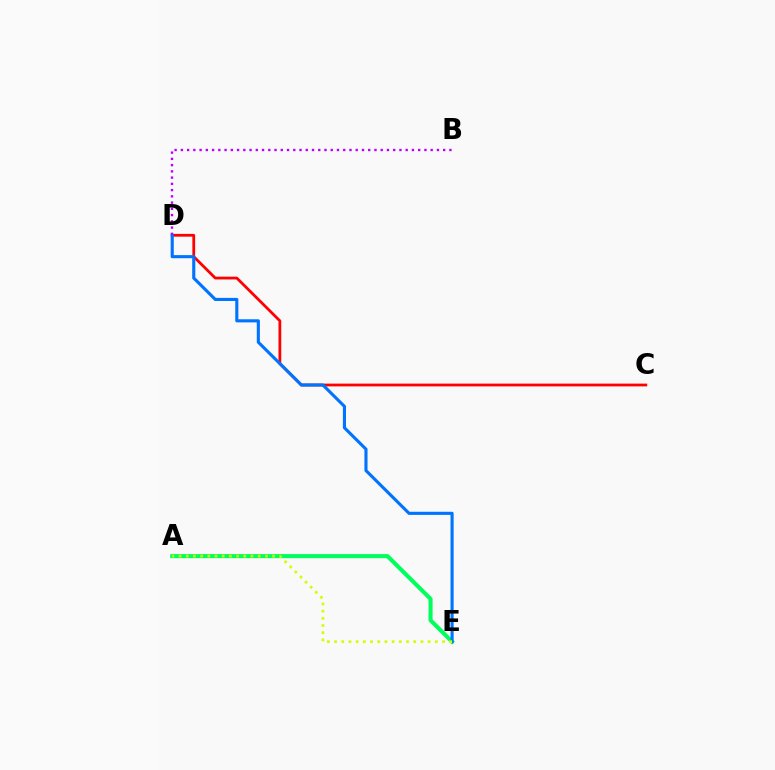{('C', 'D'): [{'color': '#ff0000', 'line_style': 'solid', 'thickness': 2.0}], ('A', 'E'): [{'color': '#00ff5c', 'line_style': 'solid', 'thickness': 2.93}, {'color': '#d1ff00', 'line_style': 'dotted', 'thickness': 1.96}], ('D', 'E'): [{'color': '#0074ff', 'line_style': 'solid', 'thickness': 2.24}], ('B', 'D'): [{'color': '#b900ff', 'line_style': 'dotted', 'thickness': 1.7}]}